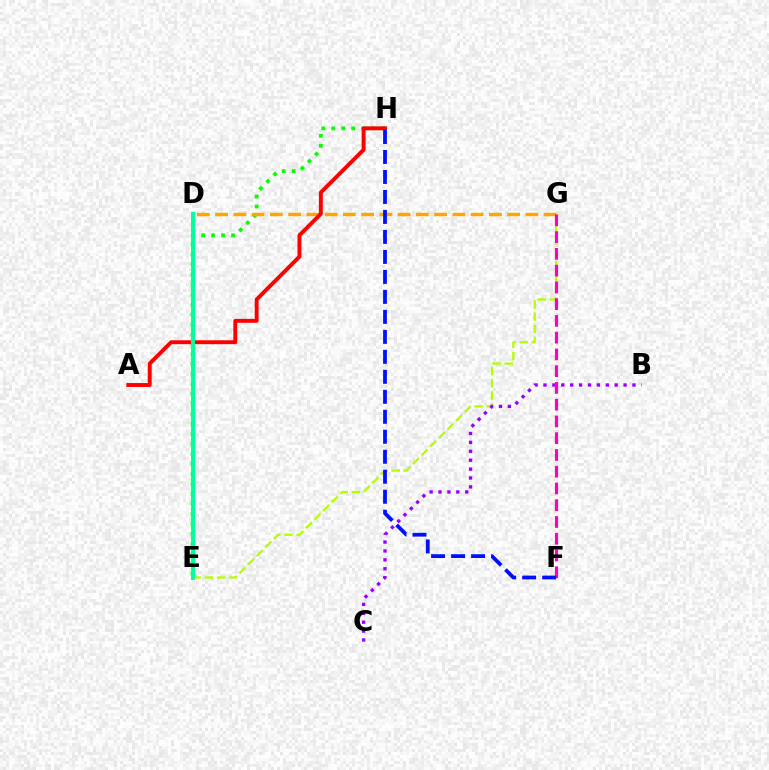{('E', 'H'): [{'color': '#08ff00', 'line_style': 'dotted', 'thickness': 2.71}], ('E', 'G'): [{'color': '#b3ff00', 'line_style': 'dashed', 'thickness': 1.65}], ('D', 'G'): [{'color': '#ffa500', 'line_style': 'dashed', 'thickness': 2.48}], ('B', 'C'): [{'color': '#9b00ff', 'line_style': 'dotted', 'thickness': 2.42}], ('A', 'H'): [{'color': '#ff0000', 'line_style': 'solid', 'thickness': 2.82}], ('D', 'E'): [{'color': '#00b5ff', 'line_style': 'dotted', 'thickness': 2.15}, {'color': '#00ff9d', 'line_style': 'solid', 'thickness': 2.82}], ('F', 'G'): [{'color': '#ff00bd', 'line_style': 'dashed', 'thickness': 2.28}], ('F', 'H'): [{'color': '#0010ff', 'line_style': 'dashed', 'thickness': 2.72}]}